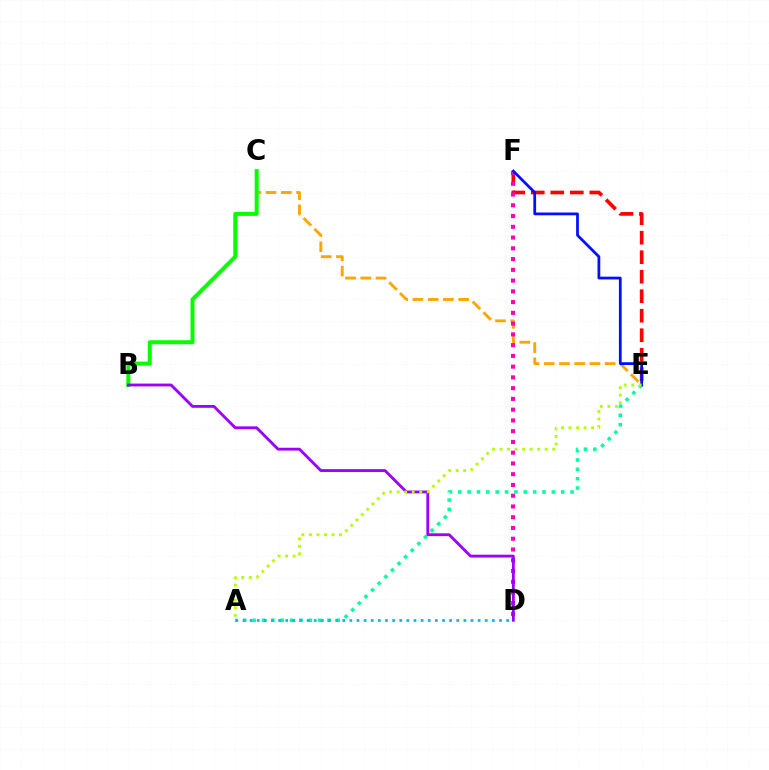{('A', 'E'): [{'color': '#00ff9d', 'line_style': 'dotted', 'thickness': 2.54}, {'color': '#b3ff00', 'line_style': 'dotted', 'thickness': 2.05}], ('C', 'E'): [{'color': '#ffa500', 'line_style': 'dashed', 'thickness': 2.07}], ('B', 'C'): [{'color': '#08ff00', 'line_style': 'solid', 'thickness': 2.87}], ('E', 'F'): [{'color': '#ff0000', 'line_style': 'dashed', 'thickness': 2.65}, {'color': '#0010ff', 'line_style': 'solid', 'thickness': 1.99}], ('D', 'F'): [{'color': '#ff00bd', 'line_style': 'dotted', 'thickness': 2.92}], ('B', 'D'): [{'color': '#9b00ff', 'line_style': 'solid', 'thickness': 2.04}], ('A', 'D'): [{'color': '#00b5ff', 'line_style': 'dotted', 'thickness': 1.94}]}